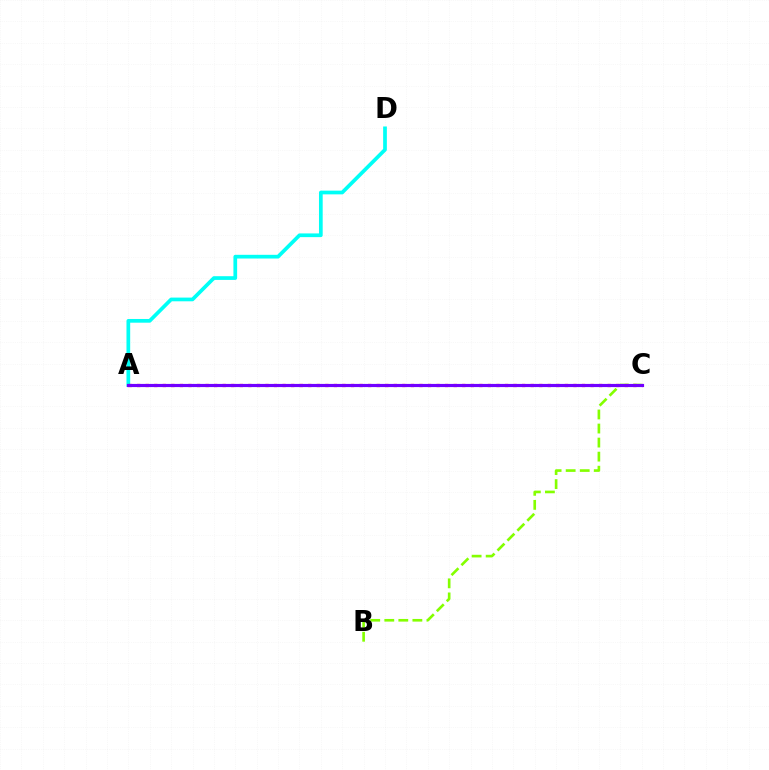{('A', 'D'): [{'color': '#00fff6', 'line_style': 'solid', 'thickness': 2.67}], ('A', 'C'): [{'color': '#ff0000', 'line_style': 'dotted', 'thickness': 2.32}, {'color': '#7200ff', 'line_style': 'solid', 'thickness': 2.27}], ('B', 'C'): [{'color': '#84ff00', 'line_style': 'dashed', 'thickness': 1.91}]}